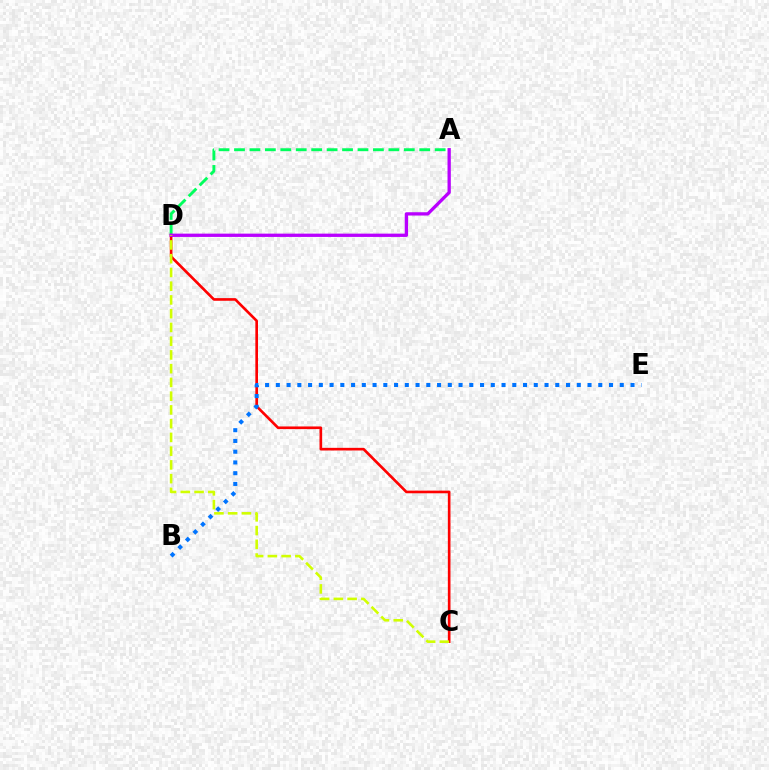{('A', 'D'): [{'color': '#00ff5c', 'line_style': 'dashed', 'thickness': 2.1}, {'color': '#b900ff', 'line_style': 'solid', 'thickness': 2.37}], ('C', 'D'): [{'color': '#ff0000', 'line_style': 'solid', 'thickness': 1.91}, {'color': '#d1ff00', 'line_style': 'dashed', 'thickness': 1.87}], ('B', 'E'): [{'color': '#0074ff', 'line_style': 'dotted', 'thickness': 2.92}]}